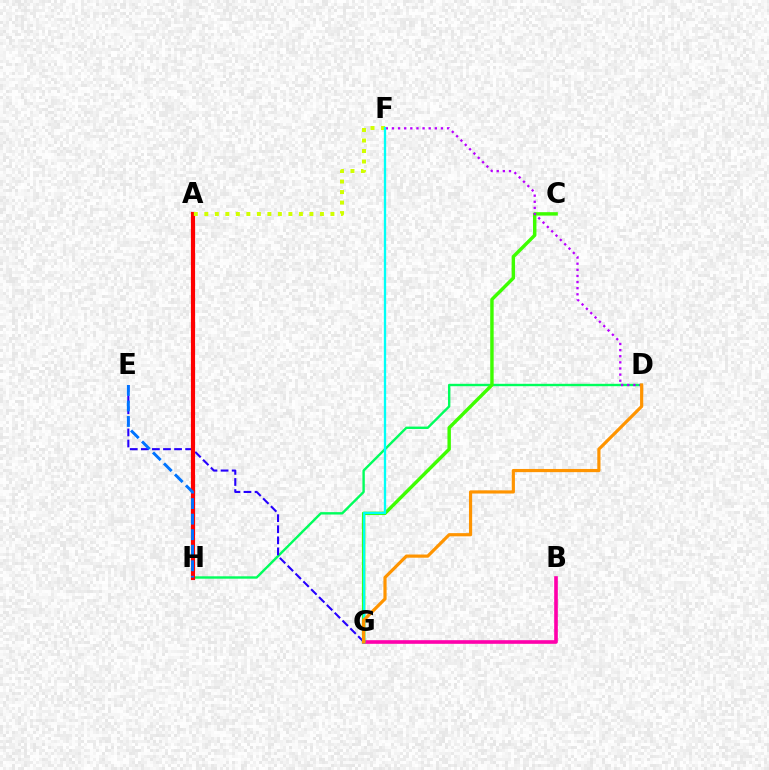{('D', 'H'): [{'color': '#00ff5c', 'line_style': 'solid', 'thickness': 1.72}], ('E', 'G'): [{'color': '#2500ff', 'line_style': 'dashed', 'thickness': 1.5}], ('B', 'G'): [{'color': '#ff00ac', 'line_style': 'solid', 'thickness': 2.62}], ('C', 'G'): [{'color': '#3dff00', 'line_style': 'solid', 'thickness': 2.47}], ('A', 'H'): [{'color': '#ff0000', 'line_style': 'solid', 'thickness': 3.0}], ('D', 'F'): [{'color': '#b900ff', 'line_style': 'dotted', 'thickness': 1.66}], ('A', 'F'): [{'color': '#d1ff00', 'line_style': 'dotted', 'thickness': 2.85}], ('E', 'H'): [{'color': '#0074ff', 'line_style': 'dashed', 'thickness': 2.11}], ('F', 'G'): [{'color': '#00fff6', 'line_style': 'solid', 'thickness': 1.66}], ('D', 'G'): [{'color': '#ff9400', 'line_style': 'solid', 'thickness': 2.29}]}